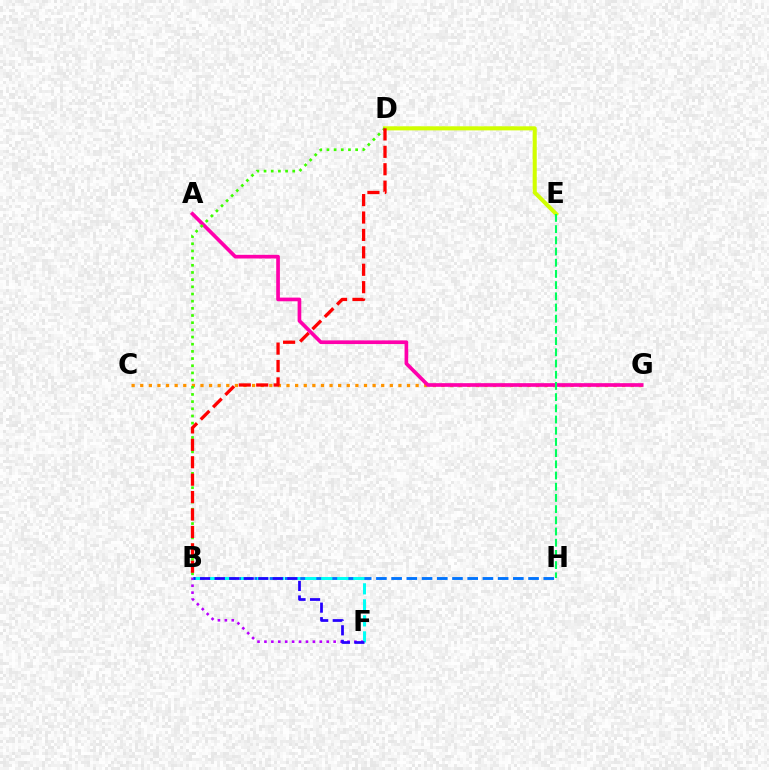{('C', 'G'): [{'color': '#ff9400', 'line_style': 'dotted', 'thickness': 2.34}], ('A', 'G'): [{'color': '#ff00ac', 'line_style': 'solid', 'thickness': 2.65}], ('D', 'E'): [{'color': '#d1ff00', 'line_style': 'solid', 'thickness': 2.93}], ('E', 'H'): [{'color': '#00ff5c', 'line_style': 'dashed', 'thickness': 1.52}], ('B', 'F'): [{'color': '#b900ff', 'line_style': 'dotted', 'thickness': 1.88}, {'color': '#00fff6', 'line_style': 'dashed', 'thickness': 2.18}, {'color': '#2500ff', 'line_style': 'dashed', 'thickness': 1.98}], ('B', 'H'): [{'color': '#0074ff', 'line_style': 'dashed', 'thickness': 2.07}], ('B', 'D'): [{'color': '#3dff00', 'line_style': 'dotted', 'thickness': 1.95}, {'color': '#ff0000', 'line_style': 'dashed', 'thickness': 2.37}]}